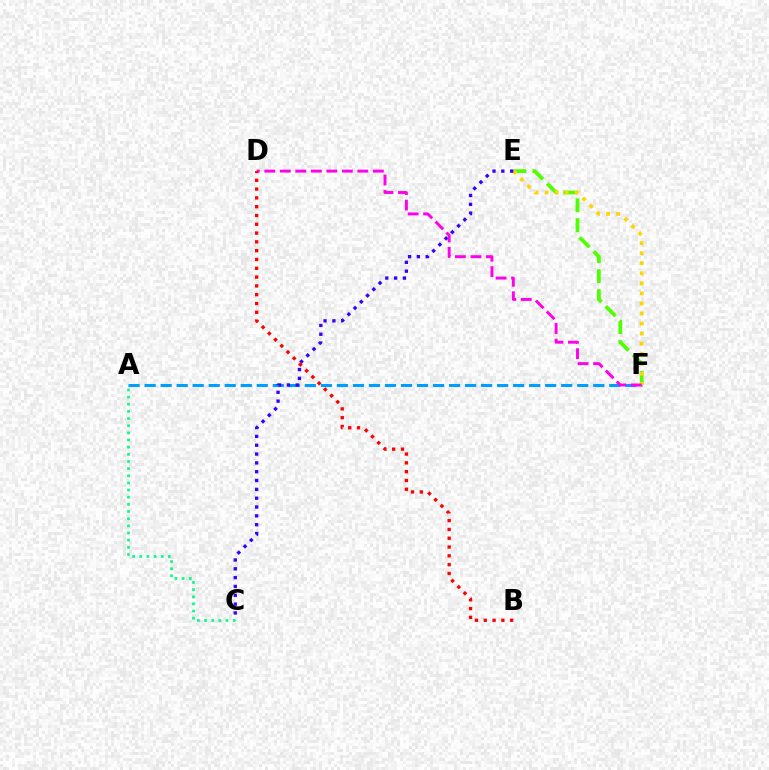{('E', 'F'): [{'color': '#4fff00', 'line_style': 'dashed', 'thickness': 2.71}, {'color': '#ffd500', 'line_style': 'dotted', 'thickness': 2.73}], ('A', 'F'): [{'color': '#009eff', 'line_style': 'dashed', 'thickness': 2.18}], ('C', 'E'): [{'color': '#3700ff', 'line_style': 'dotted', 'thickness': 2.4}], ('A', 'C'): [{'color': '#00ff86', 'line_style': 'dotted', 'thickness': 1.94}], ('D', 'F'): [{'color': '#ff00ed', 'line_style': 'dashed', 'thickness': 2.11}], ('B', 'D'): [{'color': '#ff0000', 'line_style': 'dotted', 'thickness': 2.39}]}